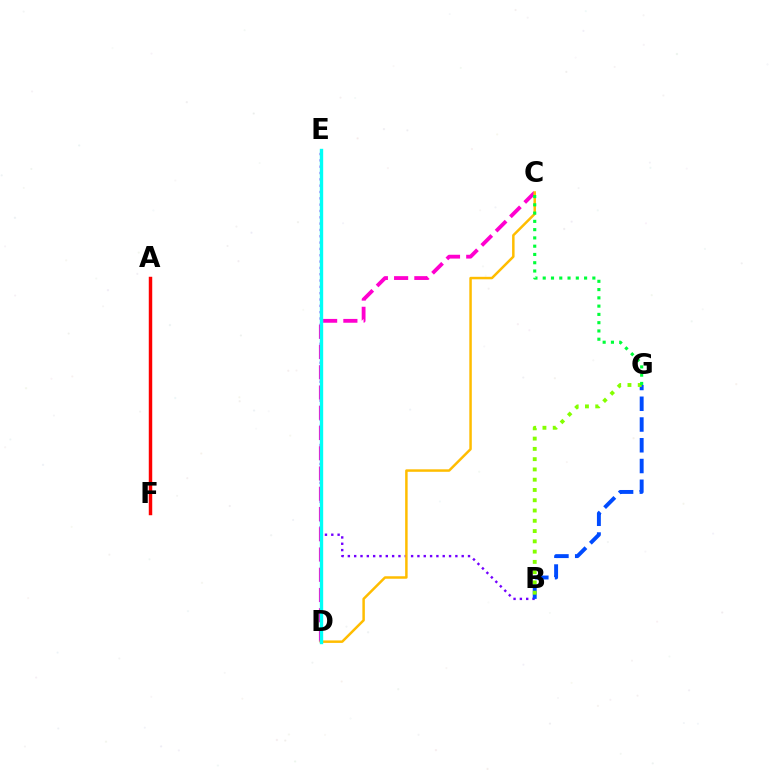{('B', 'E'): [{'color': '#7200ff', 'line_style': 'dotted', 'thickness': 1.72}], ('B', 'G'): [{'color': '#004bff', 'line_style': 'dashed', 'thickness': 2.82}, {'color': '#84ff00', 'line_style': 'dotted', 'thickness': 2.79}], ('C', 'D'): [{'color': '#ff00cf', 'line_style': 'dashed', 'thickness': 2.75}, {'color': '#ffbd00', 'line_style': 'solid', 'thickness': 1.79}], ('A', 'F'): [{'color': '#ff0000', 'line_style': 'solid', 'thickness': 2.49}], ('D', 'E'): [{'color': '#00fff6', 'line_style': 'solid', 'thickness': 2.42}], ('C', 'G'): [{'color': '#00ff39', 'line_style': 'dotted', 'thickness': 2.25}]}